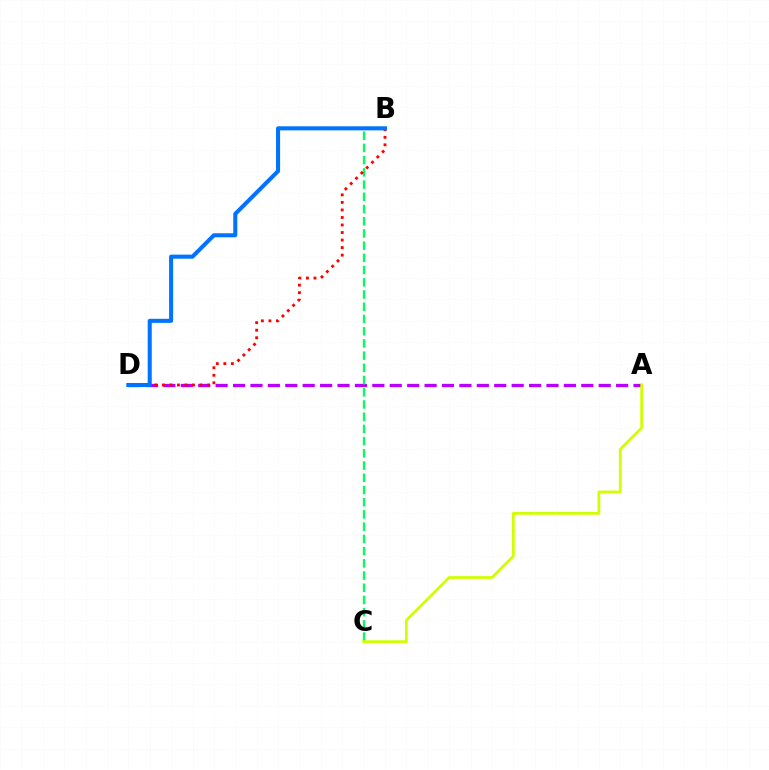{('A', 'D'): [{'color': '#b900ff', 'line_style': 'dashed', 'thickness': 2.37}], ('B', 'C'): [{'color': '#00ff5c', 'line_style': 'dashed', 'thickness': 1.66}], ('A', 'C'): [{'color': '#d1ff00', 'line_style': 'solid', 'thickness': 1.99}], ('B', 'D'): [{'color': '#ff0000', 'line_style': 'dotted', 'thickness': 2.05}, {'color': '#0074ff', 'line_style': 'solid', 'thickness': 2.92}]}